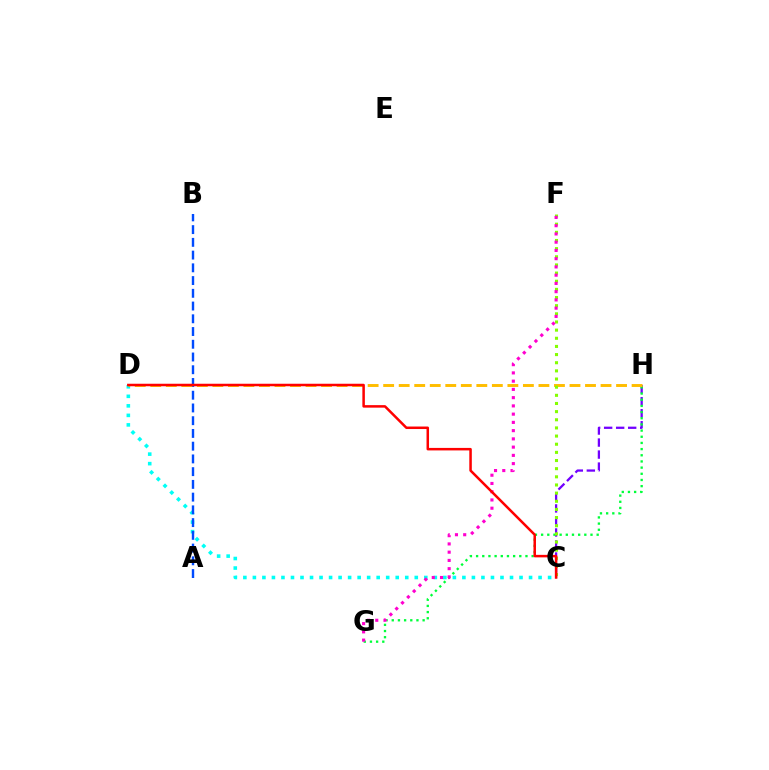{('C', 'D'): [{'color': '#00fff6', 'line_style': 'dotted', 'thickness': 2.59}, {'color': '#ff0000', 'line_style': 'solid', 'thickness': 1.81}], ('C', 'H'): [{'color': '#7200ff', 'line_style': 'dashed', 'thickness': 1.63}], ('G', 'H'): [{'color': '#00ff39', 'line_style': 'dotted', 'thickness': 1.68}], ('A', 'B'): [{'color': '#004bff', 'line_style': 'dashed', 'thickness': 1.73}], ('D', 'H'): [{'color': '#ffbd00', 'line_style': 'dashed', 'thickness': 2.11}], ('C', 'F'): [{'color': '#84ff00', 'line_style': 'dotted', 'thickness': 2.21}], ('F', 'G'): [{'color': '#ff00cf', 'line_style': 'dotted', 'thickness': 2.24}]}